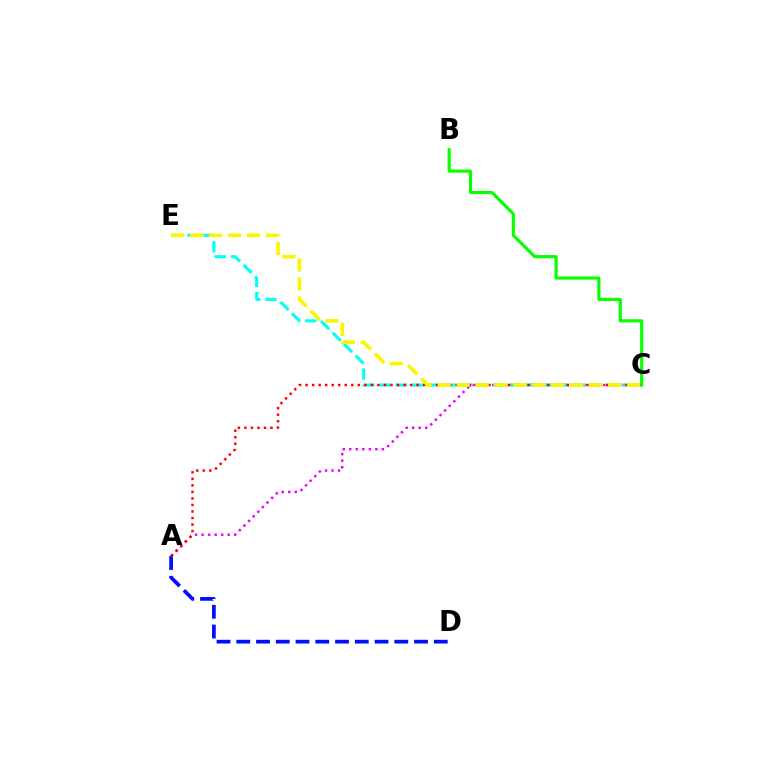{('A', 'C'): [{'color': '#ee00ff', 'line_style': 'dotted', 'thickness': 1.77}, {'color': '#ff0000', 'line_style': 'dotted', 'thickness': 1.77}], ('C', 'E'): [{'color': '#00fff6', 'line_style': 'dashed', 'thickness': 2.2}, {'color': '#fcf500', 'line_style': 'dashed', 'thickness': 2.57}], ('A', 'D'): [{'color': '#0010ff', 'line_style': 'dashed', 'thickness': 2.68}], ('B', 'C'): [{'color': '#08ff00', 'line_style': 'solid', 'thickness': 2.26}]}